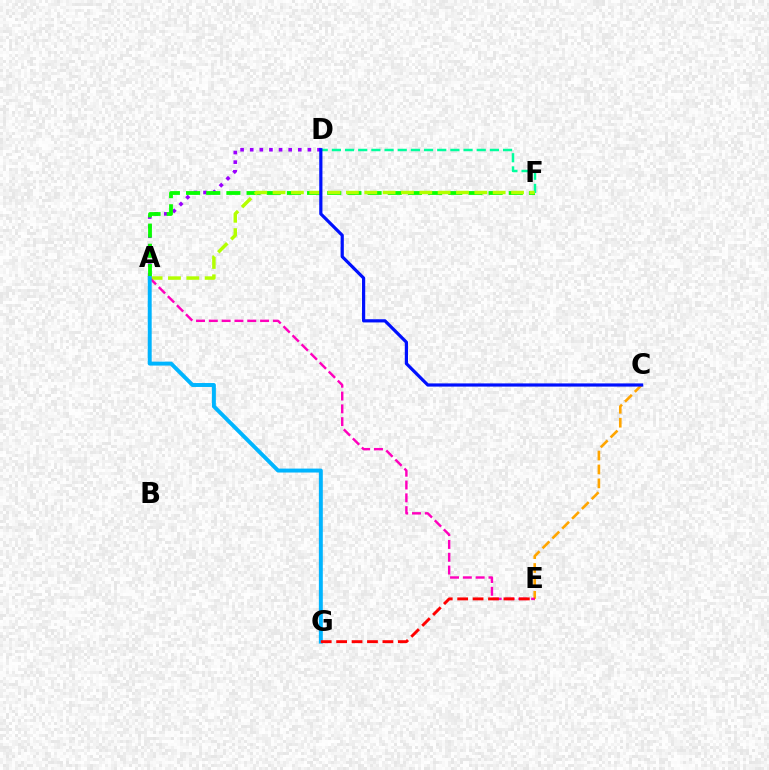{('A', 'D'): [{'color': '#9b00ff', 'line_style': 'dotted', 'thickness': 2.61}], ('A', 'F'): [{'color': '#08ff00', 'line_style': 'dashed', 'thickness': 2.74}, {'color': '#b3ff00', 'line_style': 'dashed', 'thickness': 2.49}], ('C', 'E'): [{'color': '#ffa500', 'line_style': 'dashed', 'thickness': 1.89}], ('D', 'F'): [{'color': '#00ff9d', 'line_style': 'dashed', 'thickness': 1.79}], ('C', 'D'): [{'color': '#0010ff', 'line_style': 'solid', 'thickness': 2.3}], ('A', 'E'): [{'color': '#ff00bd', 'line_style': 'dashed', 'thickness': 1.74}], ('A', 'G'): [{'color': '#00b5ff', 'line_style': 'solid', 'thickness': 2.84}], ('E', 'G'): [{'color': '#ff0000', 'line_style': 'dashed', 'thickness': 2.09}]}